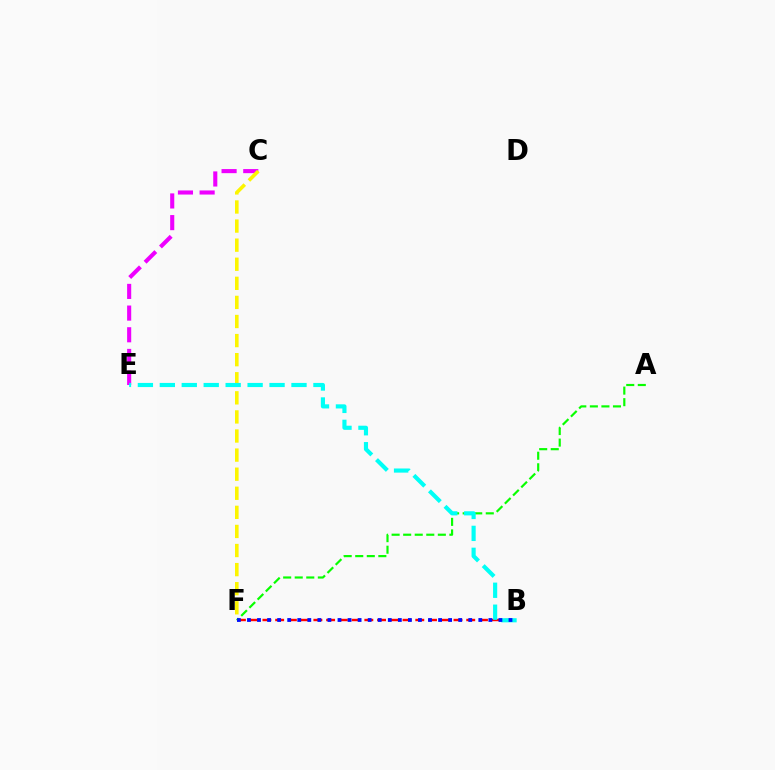{('C', 'E'): [{'color': '#ee00ff', 'line_style': 'dashed', 'thickness': 2.94}], ('B', 'F'): [{'color': '#ff0000', 'line_style': 'dashed', 'thickness': 1.73}, {'color': '#0010ff', 'line_style': 'dotted', 'thickness': 2.73}], ('A', 'F'): [{'color': '#08ff00', 'line_style': 'dashed', 'thickness': 1.57}], ('C', 'F'): [{'color': '#fcf500', 'line_style': 'dashed', 'thickness': 2.59}], ('B', 'E'): [{'color': '#00fff6', 'line_style': 'dashed', 'thickness': 2.98}]}